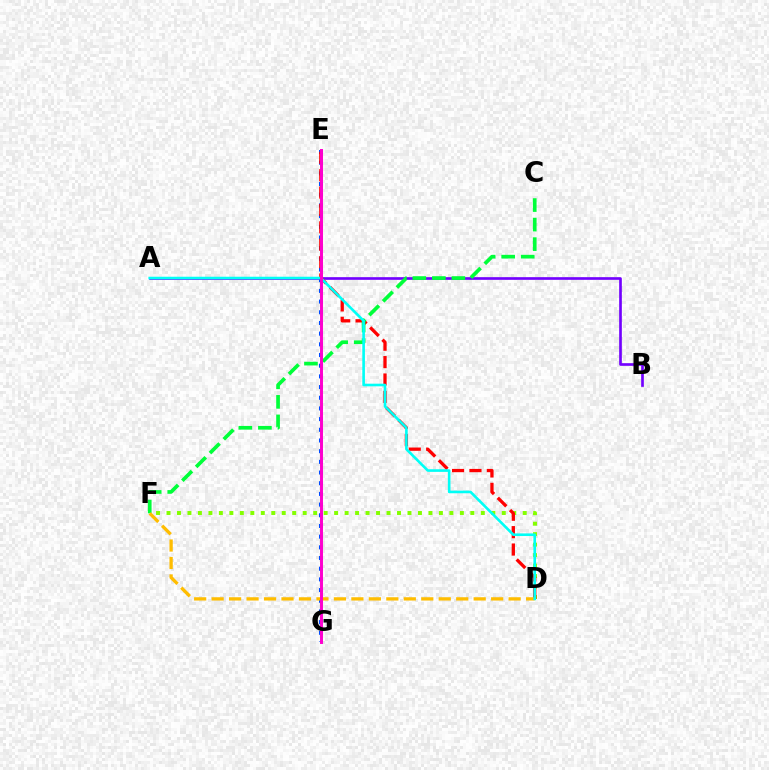{('D', 'F'): [{'color': '#84ff00', 'line_style': 'dotted', 'thickness': 2.85}, {'color': '#ffbd00', 'line_style': 'dashed', 'thickness': 2.37}], ('E', 'G'): [{'color': '#004bff', 'line_style': 'dotted', 'thickness': 2.9}, {'color': '#ff00cf', 'line_style': 'solid', 'thickness': 2.13}], ('A', 'B'): [{'color': '#7200ff', 'line_style': 'solid', 'thickness': 1.92}], ('D', 'E'): [{'color': '#ff0000', 'line_style': 'dashed', 'thickness': 2.36}], ('C', 'F'): [{'color': '#00ff39', 'line_style': 'dashed', 'thickness': 2.65}], ('A', 'D'): [{'color': '#00fff6', 'line_style': 'solid', 'thickness': 1.89}]}